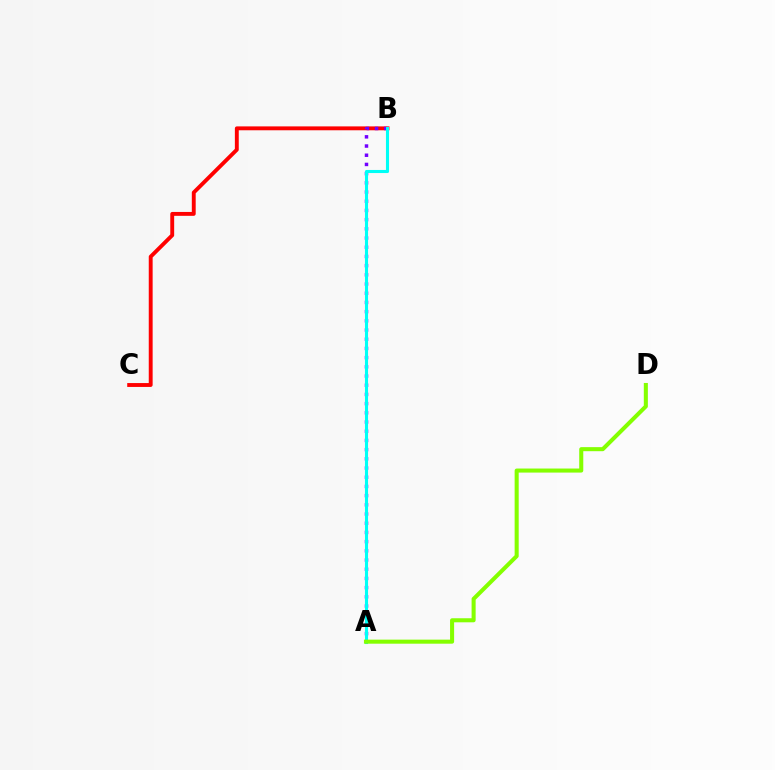{('B', 'C'): [{'color': '#ff0000', 'line_style': 'solid', 'thickness': 2.8}], ('A', 'B'): [{'color': '#7200ff', 'line_style': 'dotted', 'thickness': 2.5}, {'color': '#00fff6', 'line_style': 'solid', 'thickness': 2.22}], ('A', 'D'): [{'color': '#84ff00', 'line_style': 'solid', 'thickness': 2.92}]}